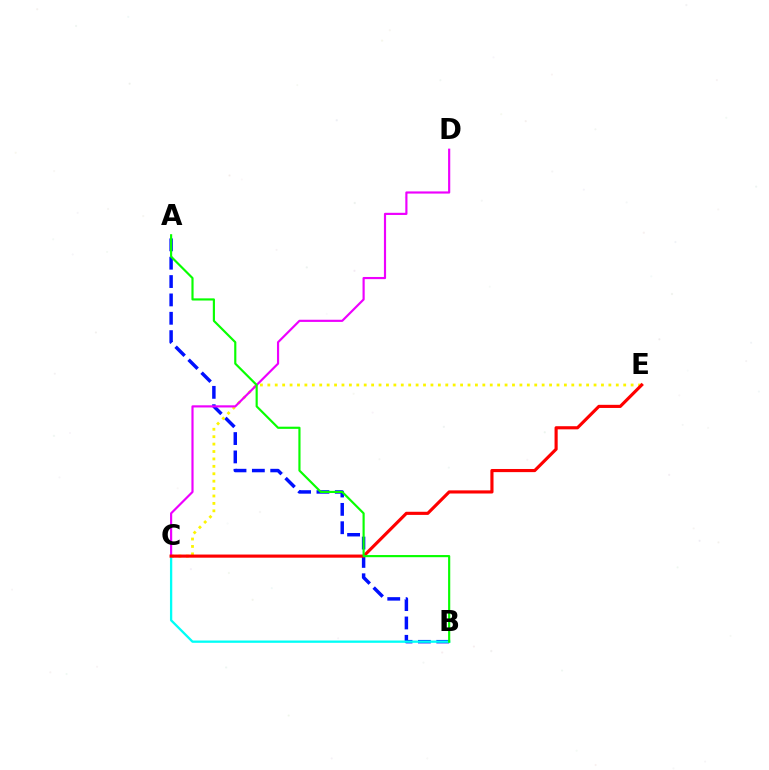{('A', 'B'): [{'color': '#0010ff', 'line_style': 'dashed', 'thickness': 2.49}, {'color': '#08ff00', 'line_style': 'solid', 'thickness': 1.56}], ('C', 'E'): [{'color': '#fcf500', 'line_style': 'dotted', 'thickness': 2.01}, {'color': '#ff0000', 'line_style': 'solid', 'thickness': 2.26}], ('C', 'D'): [{'color': '#ee00ff', 'line_style': 'solid', 'thickness': 1.56}], ('B', 'C'): [{'color': '#00fff6', 'line_style': 'solid', 'thickness': 1.65}]}